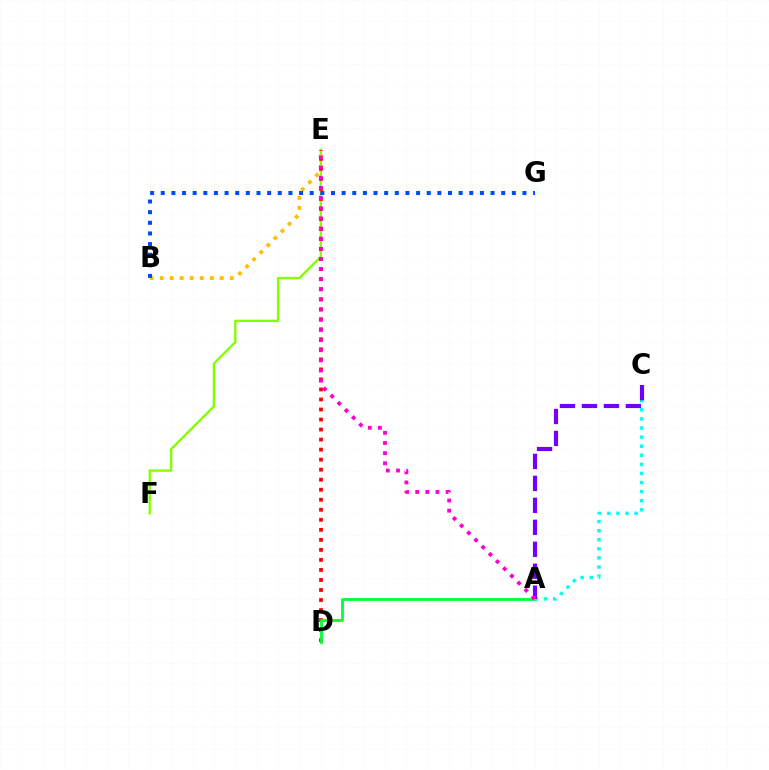{('E', 'F'): [{'color': '#84ff00', 'line_style': 'solid', 'thickness': 1.68}], ('D', 'E'): [{'color': '#ff0000', 'line_style': 'dotted', 'thickness': 2.72}], ('B', 'E'): [{'color': '#ffbd00', 'line_style': 'dotted', 'thickness': 2.72}], ('A', 'D'): [{'color': '#00ff39', 'line_style': 'solid', 'thickness': 2.02}], ('A', 'C'): [{'color': '#00fff6', 'line_style': 'dotted', 'thickness': 2.47}, {'color': '#7200ff', 'line_style': 'dashed', 'thickness': 2.98}], ('A', 'E'): [{'color': '#ff00cf', 'line_style': 'dotted', 'thickness': 2.76}], ('B', 'G'): [{'color': '#004bff', 'line_style': 'dotted', 'thickness': 2.89}]}